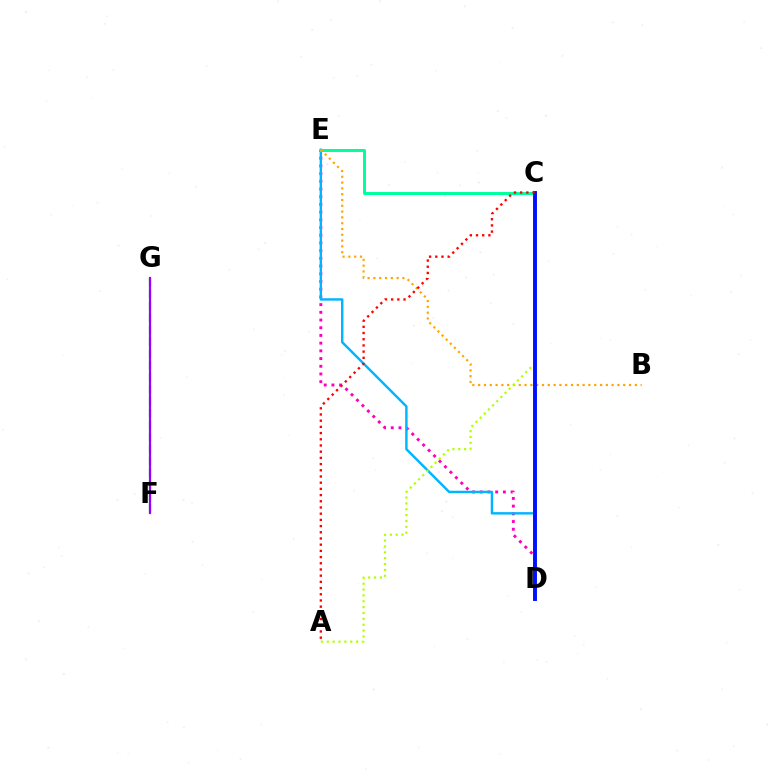{('D', 'E'): [{'color': '#ff00bd', 'line_style': 'dotted', 'thickness': 2.09}, {'color': '#00b5ff', 'line_style': 'solid', 'thickness': 1.74}], ('F', 'G'): [{'color': '#08ff00', 'line_style': 'dashed', 'thickness': 1.62}, {'color': '#9b00ff', 'line_style': 'solid', 'thickness': 1.57}], ('C', 'E'): [{'color': '#00ff9d', 'line_style': 'solid', 'thickness': 2.17}], ('B', 'E'): [{'color': '#ffa500', 'line_style': 'dotted', 'thickness': 1.58}], ('A', 'C'): [{'color': '#b3ff00', 'line_style': 'dotted', 'thickness': 1.59}, {'color': '#ff0000', 'line_style': 'dotted', 'thickness': 1.68}], ('C', 'D'): [{'color': '#0010ff', 'line_style': 'solid', 'thickness': 2.81}]}